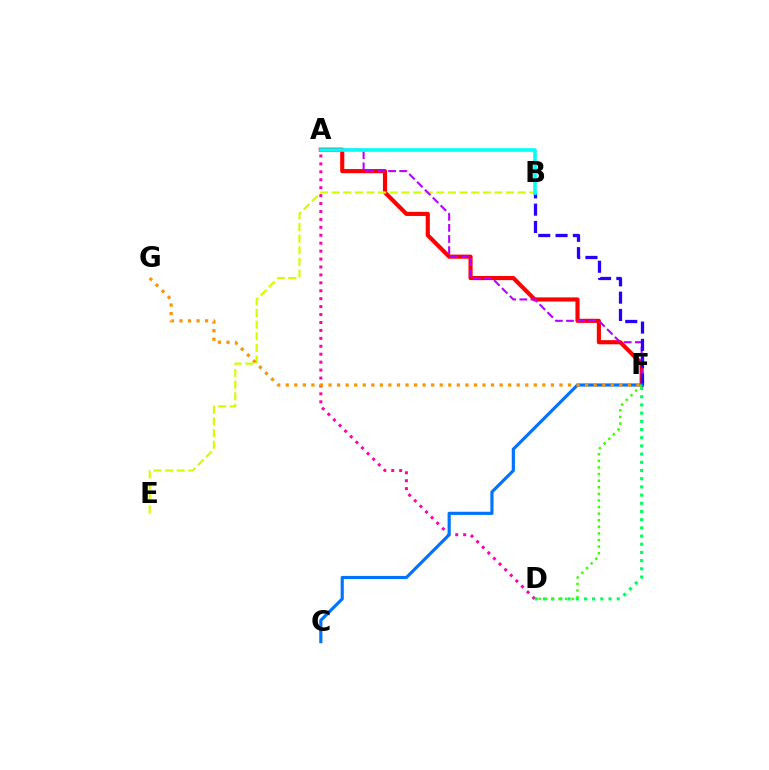{('A', 'F'): [{'color': '#ff0000', 'line_style': 'solid', 'thickness': 2.97}, {'color': '#b900ff', 'line_style': 'dashed', 'thickness': 1.51}], ('B', 'E'): [{'color': '#d1ff00', 'line_style': 'dashed', 'thickness': 1.58}], ('B', 'F'): [{'color': '#2500ff', 'line_style': 'dashed', 'thickness': 2.35}], ('A', 'B'): [{'color': '#00fff6', 'line_style': 'solid', 'thickness': 2.6}], ('A', 'D'): [{'color': '#ff00ac', 'line_style': 'dotted', 'thickness': 2.15}], ('D', 'F'): [{'color': '#00ff5c', 'line_style': 'dotted', 'thickness': 2.23}, {'color': '#3dff00', 'line_style': 'dotted', 'thickness': 1.79}], ('C', 'F'): [{'color': '#0074ff', 'line_style': 'solid', 'thickness': 2.28}], ('F', 'G'): [{'color': '#ff9400', 'line_style': 'dotted', 'thickness': 2.32}]}